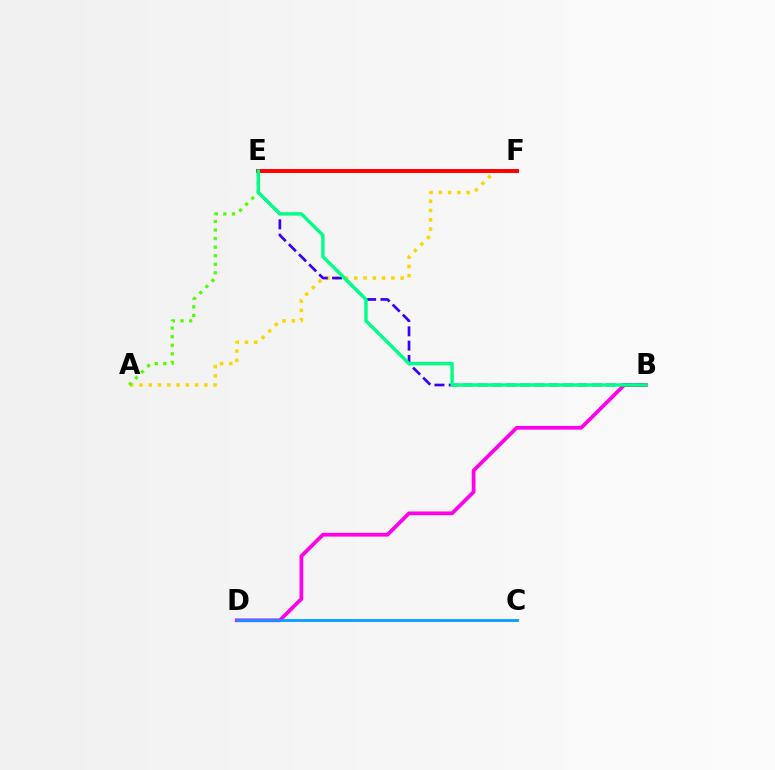{('A', 'F'): [{'color': '#ffd500', 'line_style': 'dotted', 'thickness': 2.52}], ('B', 'D'): [{'color': '#ff00ed', 'line_style': 'solid', 'thickness': 2.69}], ('A', 'E'): [{'color': '#4fff00', 'line_style': 'dotted', 'thickness': 2.33}], ('B', 'E'): [{'color': '#3700ff', 'line_style': 'dashed', 'thickness': 1.94}, {'color': '#00ff86', 'line_style': 'solid', 'thickness': 2.46}], ('E', 'F'): [{'color': '#ff0000', 'line_style': 'solid', 'thickness': 2.84}], ('C', 'D'): [{'color': '#009eff', 'line_style': 'solid', 'thickness': 1.99}]}